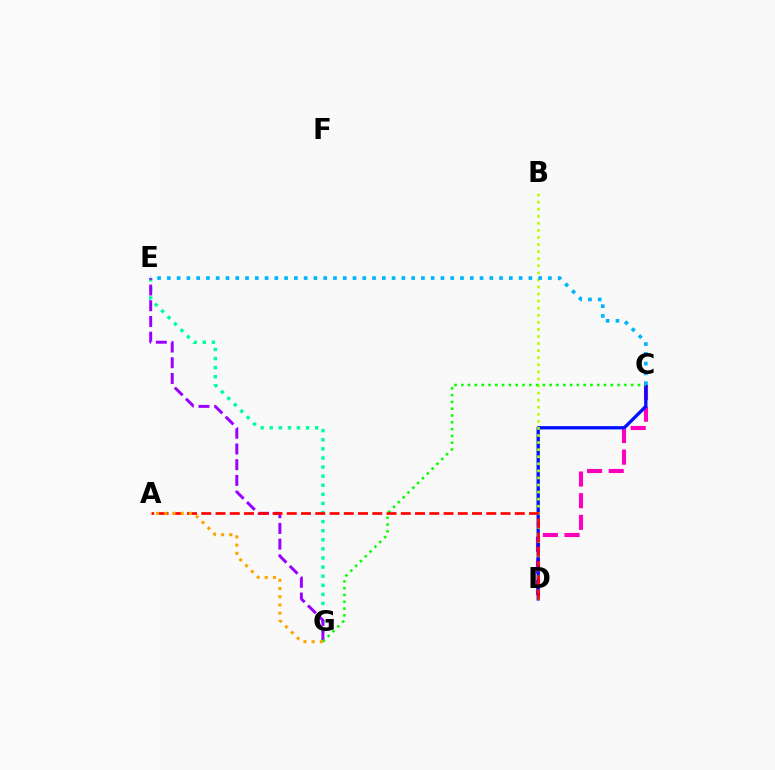{('C', 'D'): [{'color': '#ff00bd', 'line_style': 'dashed', 'thickness': 2.94}, {'color': '#0010ff', 'line_style': 'solid', 'thickness': 2.38}], ('E', 'G'): [{'color': '#00ff9d', 'line_style': 'dotted', 'thickness': 2.47}, {'color': '#9b00ff', 'line_style': 'dashed', 'thickness': 2.13}], ('B', 'D'): [{'color': '#b3ff00', 'line_style': 'dotted', 'thickness': 1.92}], ('C', 'G'): [{'color': '#08ff00', 'line_style': 'dotted', 'thickness': 1.85}], ('C', 'E'): [{'color': '#00b5ff', 'line_style': 'dotted', 'thickness': 2.65}], ('A', 'D'): [{'color': '#ff0000', 'line_style': 'dashed', 'thickness': 1.94}], ('A', 'G'): [{'color': '#ffa500', 'line_style': 'dotted', 'thickness': 2.23}]}